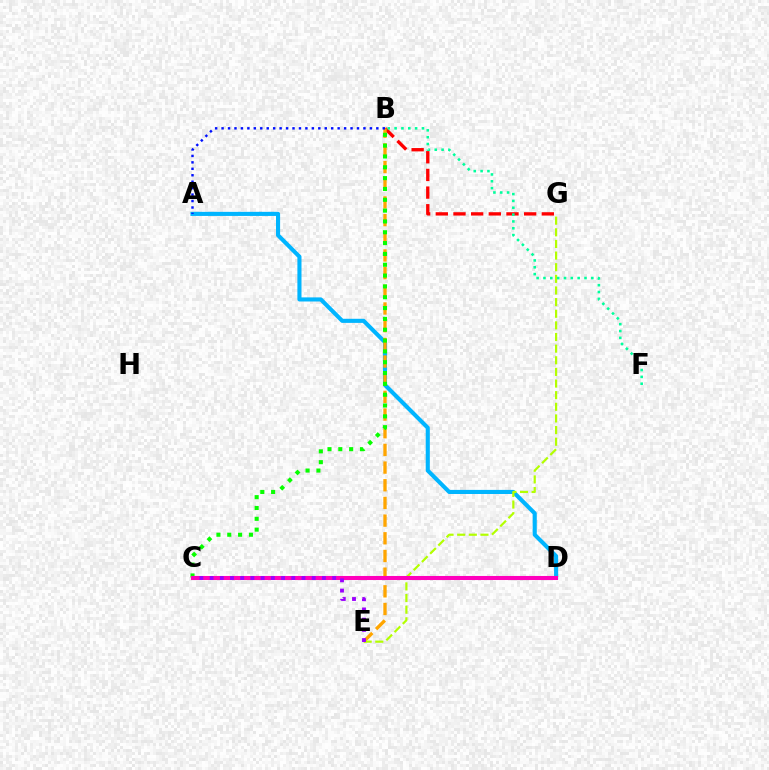{('B', 'G'): [{'color': '#ff0000', 'line_style': 'dashed', 'thickness': 2.4}], ('A', 'D'): [{'color': '#00b5ff', 'line_style': 'solid', 'thickness': 2.95}], ('B', 'E'): [{'color': '#ffa500', 'line_style': 'dashed', 'thickness': 2.4}], ('E', 'G'): [{'color': '#b3ff00', 'line_style': 'dashed', 'thickness': 1.58}], ('B', 'C'): [{'color': '#08ff00', 'line_style': 'dotted', 'thickness': 2.94}], ('B', 'F'): [{'color': '#00ff9d', 'line_style': 'dotted', 'thickness': 1.86}], ('C', 'D'): [{'color': '#ff00bd', 'line_style': 'solid', 'thickness': 2.92}], ('A', 'B'): [{'color': '#0010ff', 'line_style': 'dotted', 'thickness': 1.75}], ('C', 'E'): [{'color': '#9b00ff', 'line_style': 'dotted', 'thickness': 2.78}]}